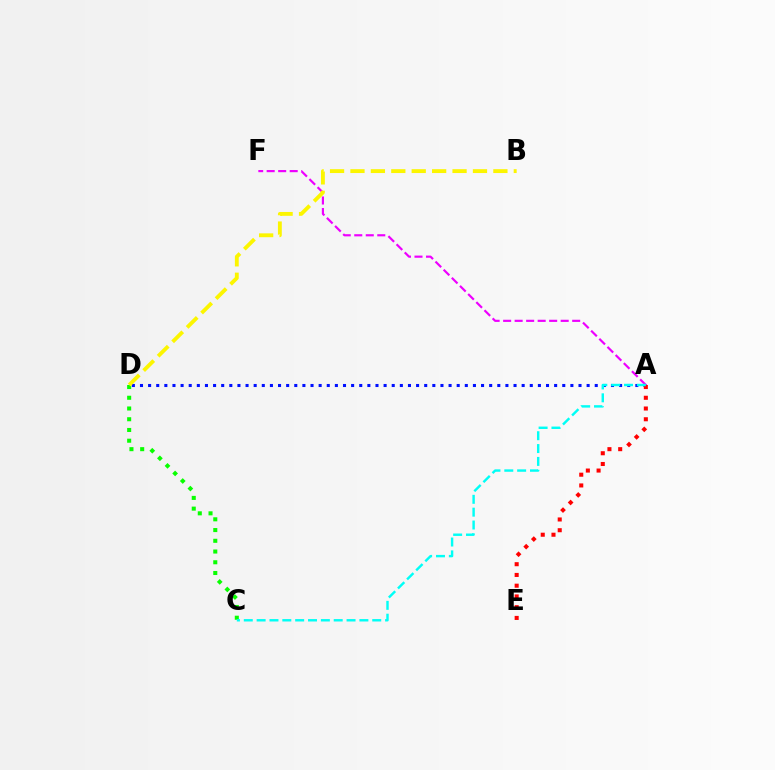{('A', 'D'): [{'color': '#0010ff', 'line_style': 'dotted', 'thickness': 2.21}], ('C', 'D'): [{'color': '#08ff00', 'line_style': 'dotted', 'thickness': 2.92}], ('A', 'F'): [{'color': '#ee00ff', 'line_style': 'dashed', 'thickness': 1.56}], ('B', 'D'): [{'color': '#fcf500', 'line_style': 'dashed', 'thickness': 2.77}], ('A', 'E'): [{'color': '#ff0000', 'line_style': 'dotted', 'thickness': 2.92}], ('A', 'C'): [{'color': '#00fff6', 'line_style': 'dashed', 'thickness': 1.75}]}